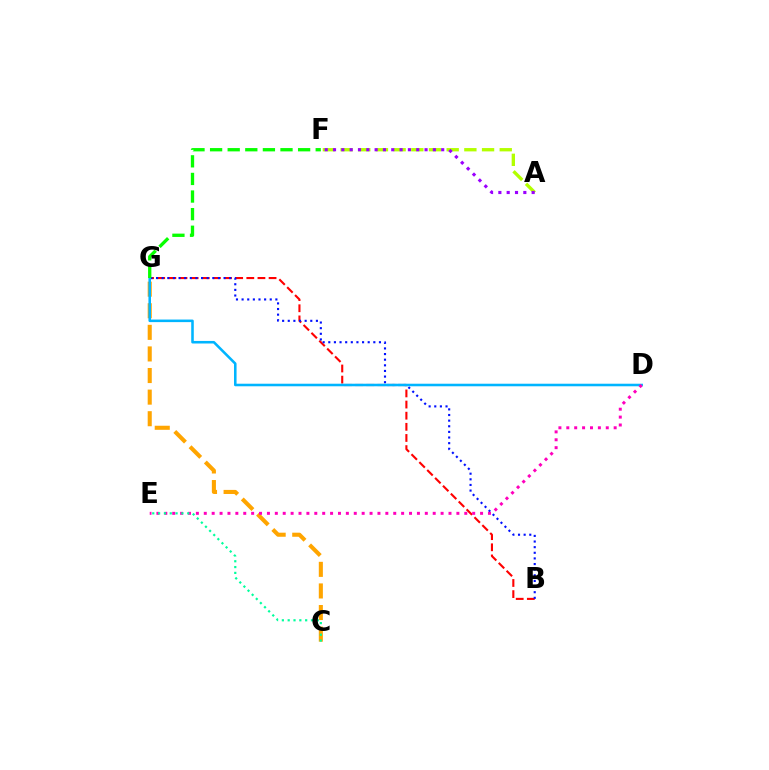{('B', 'G'): [{'color': '#ff0000', 'line_style': 'dashed', 'thickness': 1.51}, {'color': '#0010ff', 'line_style': 'dotted', 'thickness': 1.53}], ('C', 'G'): [{'color': '#ffa500', 'line_style': 'dashed', 'thickness': 2.93}], ('D', 'G'): [{'color': '#00b5ff', 'line_style': 'solid', 'thickness': 1.85}], ('A', 'F'): [{'color': '#b3ff00', 'line_style': 'dashed', 'thickness': 2.4}, {'color': '#9b00ff', 'line_style': 'dotted', 'thickness': 2.26}], ('D', 'E'): [{'color': '#ff00bd', 'line_style': 'dotted', 'thickness': 2.14}], ('C', 'E'): [{'color': '#00ff9d', 'line_style': 'dotted', 'thickness': 1.58}], ('F', 'G'): [{'color': '#08ff00', 'line_style': 'dashed', 'thickness': 2.39}]}